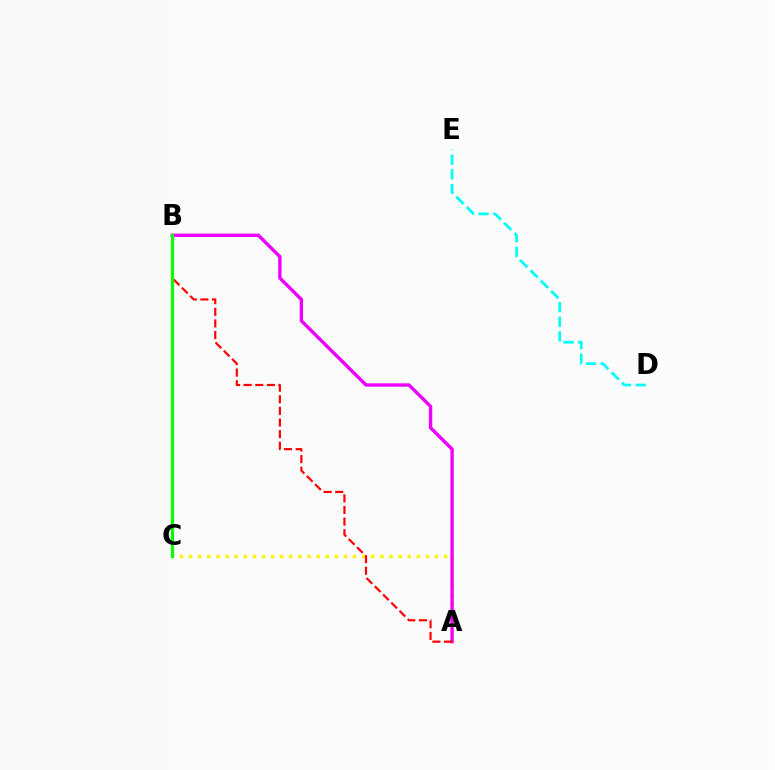{('B', 'C'): [{'color': '#0010ff', 'line_style': 'dashed', 'thickness': 2.06}, {'color': '#08ff00', 'line_style': 'solid', 'thickness': 2.3}], ('D', 'E'): [{'color': '#00fff6', 'line_style': 'dashed', 'thickness': 1.99}], ('A', 'C'): [{'color': '#fcf500', 'line_style': 'dotted', 'thickness': 2.48}], ('A', 'B'): [{'color': '#ee00ff', 'line_style': 'solid', 'thickness': 2.43}, {'color': '#ff0000', 'line_style': 'dashed', 'thickness': 1.58}]}